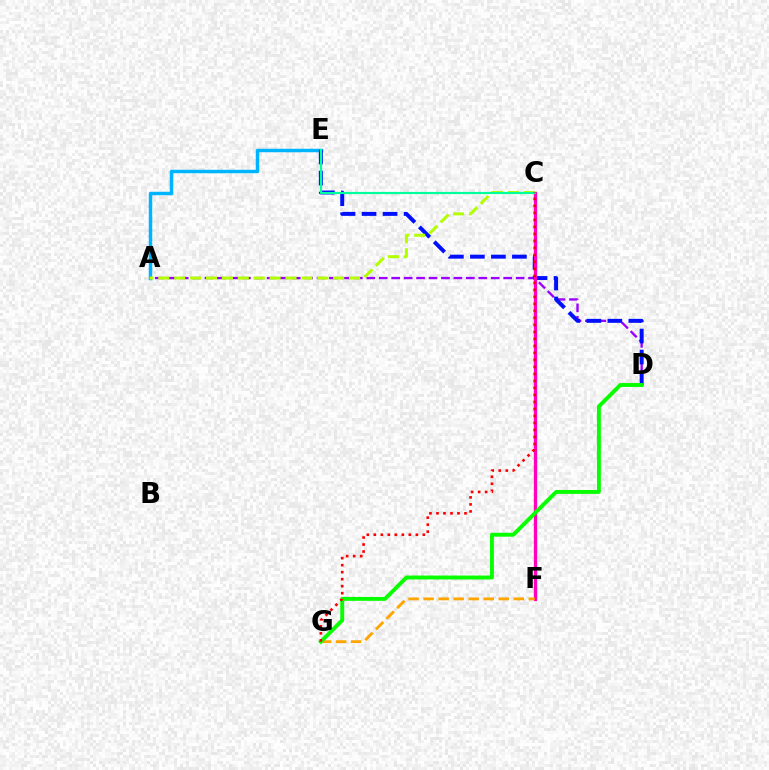{('A', 'D'): [{'color': '#9b00ff', 'line_style': 'dashed', 'thickness': 1.69}], ('A', 'E'): [{'color': '#00b5ff', 'line_style': 'solid', 'thickness': 2.49}], ('D', 'E'): [{'color': '#0010ff', 'line_style': 'dashed', 'thickness': 2.85}], ('A', 'C'): [{'color': '#b3ff00', 'line_style': 'dashed', 'thickness': 2.16}], ('C', 'F'): [{'color': '#ff00bd', 'line_style': 'solid', 'thickness': 2.4}], ('F', 'G'): [{'color': '#ffa500', 'line_style': 'dashed', 'thickness': 2.04}], ('C', 'E'): [{'color': '#00ff9d', 'line_style': 'solid', 'thickness': 1.56}], ('D', 'G'): [{'color': '#08ff00', 'line_style': 'solid', 'thickness': 2.81}], ('C', 'G'): [{'color': '#ff0000', 'line_style': 'dotted', 'thickness': 1.9}]}